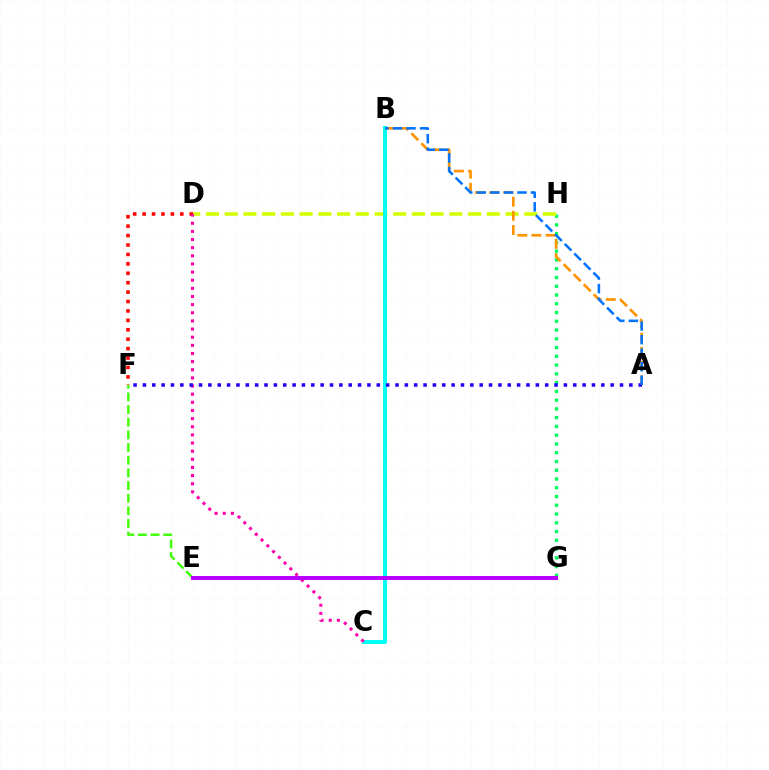{('G', 'H'): [{'color': '#00ff5c', 'line_style': 'dotted', 'thickness': 2.38}], ('D', 'H'): [{'color': '#d1ff00', 'line_style': 'dashed', 'thickness': 2.54}], ('B', 'C'): [{'color': '#00fff6', 'line_style': 'solid', 'thickness': 2.87}], ('D', 'F'): [{'color': '#ff0000', 'line_style': 'dotted', 'thickness': 2.56}], ('E', 'F'): [{'color': '#3dff00', 'line_style': 'dashed', 'thickness': 1.72}], ('C', 'D'): [{'color': '#ff00ac', 'line_style': 'dotted', 'thickness': 2.21}], ('A', 'B'): [{'color': '#ff9400', 'line_style': 'dashed', 'thickness': 1.93}, {'color': '#0074ff', 'line_style': 'dashed', 'thickness': 1.84}], ('A', 'F'): [{'color': '#2500ff', 'line_style': 'dotted', 'thickness': 2.54}], ('E', 'G'): [{'color': '#b900ff', 'line_style': 'solid', 'thickness': 2.86}]}